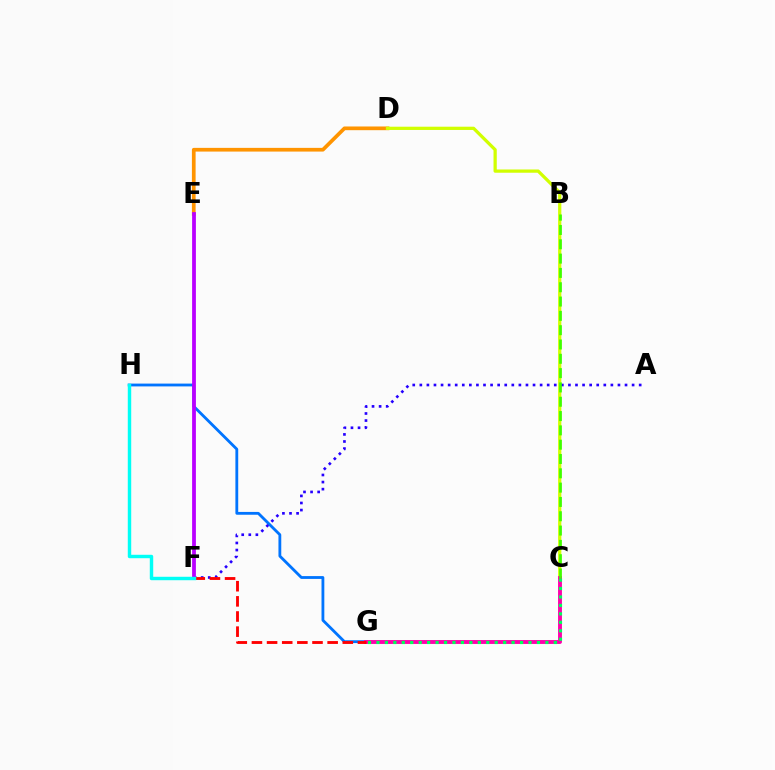{('D', 'E'): [{'color': '#ff9400', 'line_style': 'solid', 'thickness': 2.67}], ('G', 'H'): [{'color': '#0074ff', 'line_style': 'solid', 'thickness': 2.03}], ('C', 'D'): [{'color': '#d1ff00', 'line_style': 'solid', 'thickness': 2.34}], ('A', 'F'): [{'color': '#2500ff', 'line_style': 'dotted', 'thickness': 1.92}], ('C', 'G'): [{'color': '#ff00ac', 'line_style': 'solid', 'thickness': 2.8}, {'color': '#00ff5c', 'line_style': 'dotted', 'thickness': 2.29}], ('F', 'G'): [{'color': '#ff0000', 'line_style': 'dashed', 'thickness': 2.06}], ('E', 'F'): [{'color': '#b900ff', 'line_style': 'solid', 'thickness': 2.72}], ('F', 'H'): [{'color': '#00fff6', 'line_style': 'solid', 'thickness': 2.48}], ('B', 'C'): [{'color': '#3dff00', 'line_style': 'dashed', 'thickness': 1.94}]}